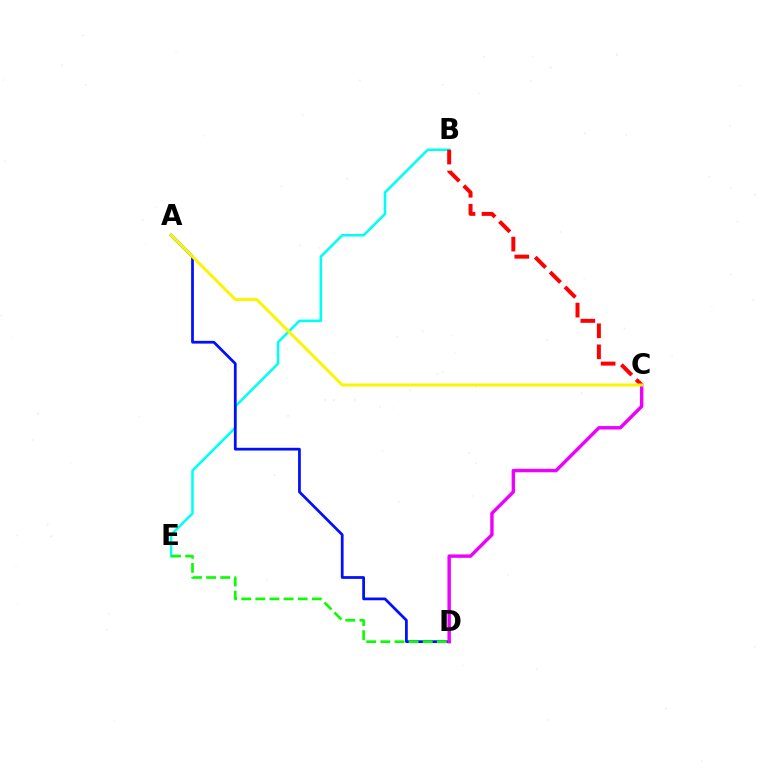{('B', 'E'): [{'color': '#00fff6', 'line_style': 'solid', 'thickness': 1.83}], ('A', 'D'): [{'color': '#0010ff', 'line_style': 'solid', 'thickness': 1.98}], ('C', 'D'): [{'color': '#ee00ff', 'line_style': 'solid', 'thickness': 2.46}], ('D', 'E'): [{'color': '#08ff00', 'line_style': 'dashed', 'thickness': 1.92}], ('B', 'C'): [{'color': '#ff0000', 'line_style': 'dashed', 'thickness': 2.86}], ('A', 'C'): [{'color': '#fcf500', 'line_style': 'solid', 'thickness': 2.14}]}